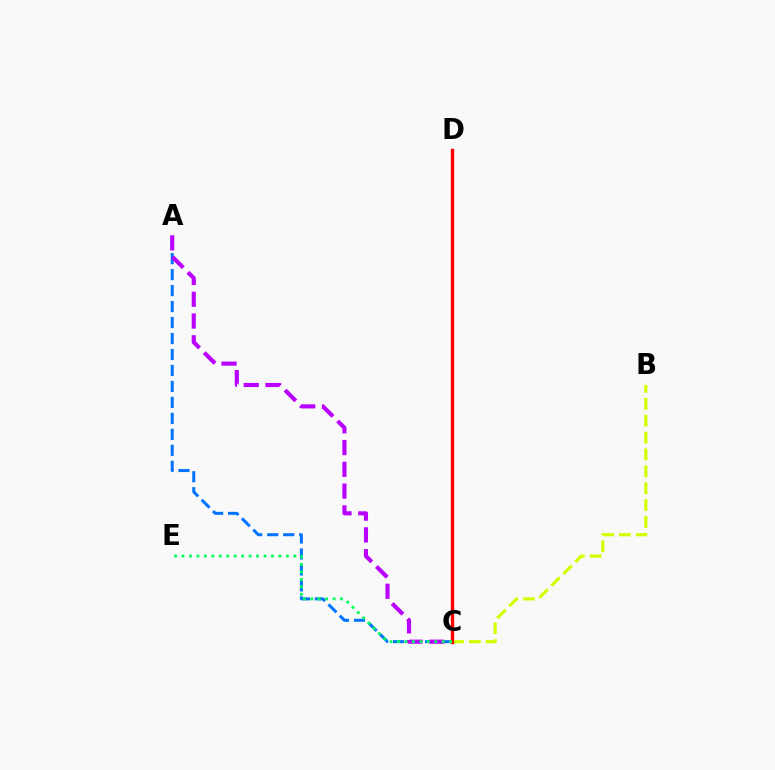{('A', 'C'): [{'color': '#0074ff', 'line_style': 'dashed', 'thickness': 2.17}, {'color': '#b900ff', 'line_style': 'dashed', 'thickness': 2.96}], ('B', 'C'): [{'color': '#d1ff00', 'line_style': 'dashed', 'thickness': 2.29}], ('C', 'D'): [{'color': '#ff0000', 'line_style': 'solid', 'thickness': 2.43}], ('C', 'E'): [{'color': '#00ff5c', 'line_style': 'dotted', 'thickness': 2.03}]}